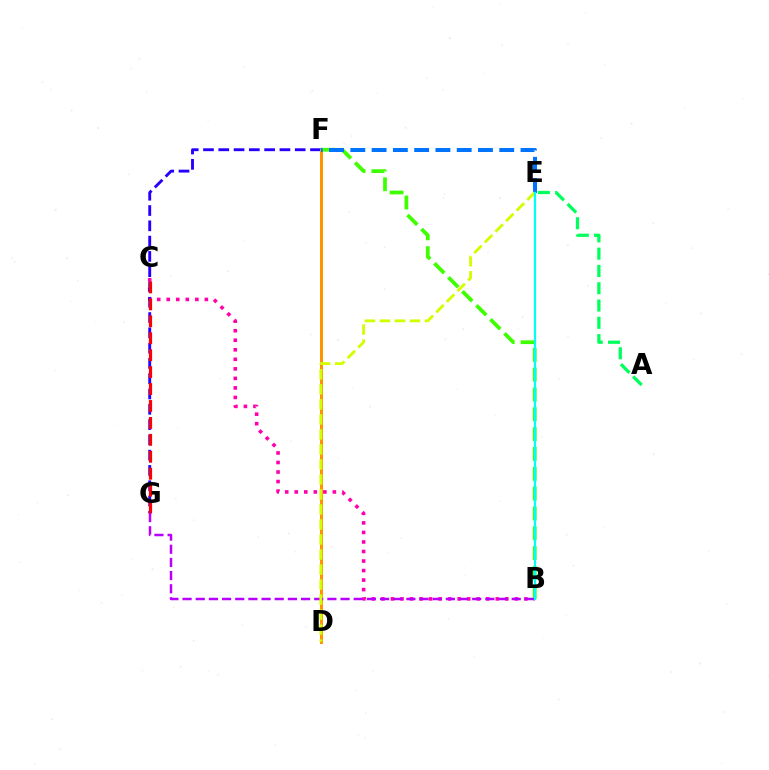{('B', 'C'): [{'color': '#ff00ac', 'line_style': 'dotted', 'thickness': 2.59}], ('F', 'G'): [{'color': '#2500ff', 'line_style': 'dashed', 'thickness': 2.08}], ('D', 'F'): [{'color': '#ff9400', 'line_style': 'solid', 'thickness': 2.15}], ('C', 'G'): [{'color': '#ff0000', 'line_style': 'dashed', 'thickness': 2.3}], ('B', 'F'): [{'color': '#3dff00', 'line_style': 'dashed', 'thickness': 2.69}], ('B', 'G'): [{'color': '#b900ff', 'line_style': 'dashed', 'thickness': 1.79}], ('E', 'F'): [{'color': '#0074ff', 'line_style': 'dashed', 'thickness': 2.89}], ('D', 'E'): [{'color': '#d1ff00', 'line_style': 'dashed', 'thickness': 2.04}], ('B', 'E'): [{'color': '#00fff6', 'line_style': 'solid', 'thickness': 1.61}], ('A', 'E'): [{'color': '#00ff5c', 'line_style': 'dashed', 'thickness': 2.35}]}